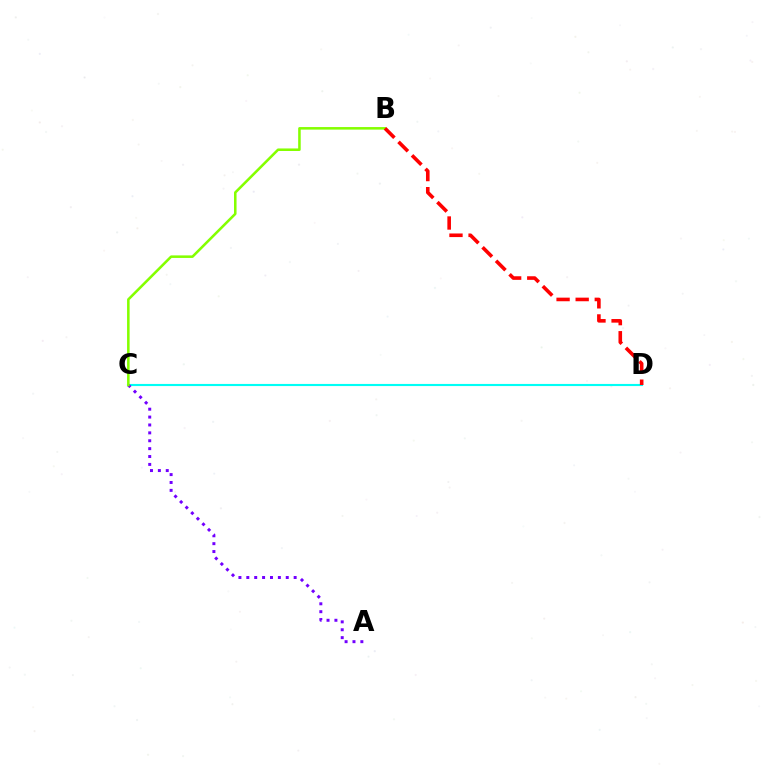{('C', 'D'): [{'color': '#00fff6', 'line_style': 'solid', 'thickness': 1.53}], ('A', 'C'): [{'color': '#7200ff', 'line_style': 'dotted', 'thickness': 2.14}], ('B', 'C'): [{'color': '#84ff00', 'line_style': 'solid', 'thickness': 1.84}], ('B', 'D'): [{'color': '#ff0000', 'line_style': 'dashed', 'thickness': 2.59}]}